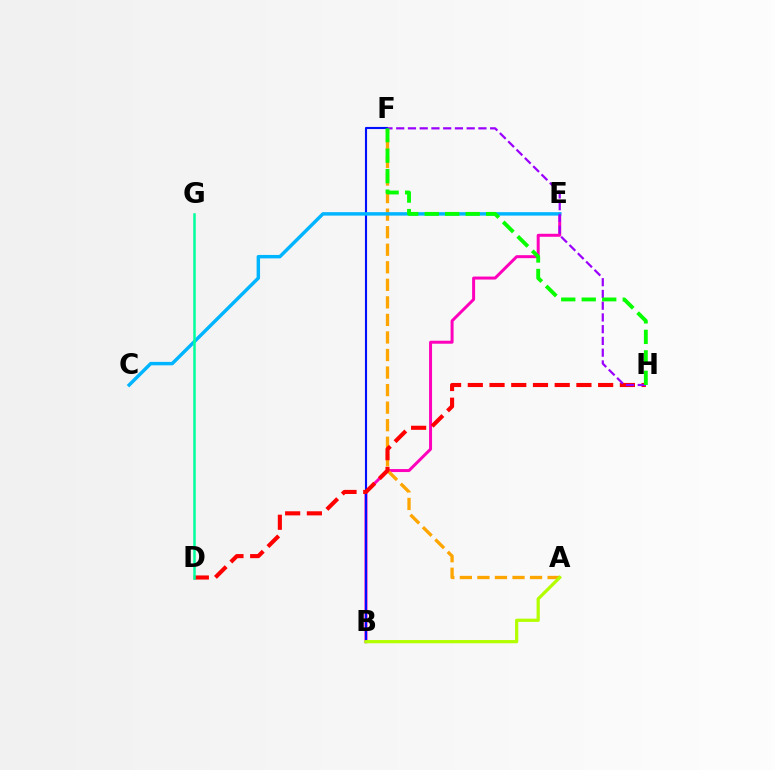{('B', 'E'): [{'color': '#ff00bd', 'line_style': 'solid', 'thickness': 2.15}], ('A', 'F'): [{'color': '#ffa500', 'line_style': 'dashed', 'thickness': 2.38}], ('B', 'F'): [{'color': '#0010ff', 'line_style': 'solid', 'thickness': 1.53}], ('D', 'H'): [{'color': '#ff0000', 'line_style': 'dashed', 'thickness': 2.95}], ('A', 'B'): [{'color': '#b3ff00', 'line_style': 'solid', 'thickness': 2.32}], ('C', 'E'): [{'color': '#00b5ff', 'line_style': 'solid', 'thickness': 2.48}], ('F', 'H'): [{'color': '#9b00ff', 'line_style': 'dashed', 'thickness': 1.6}, {'color': '#08ff00', 'line_style': 'dashed', 'thickness': 2.78}], ('D', 'G'): [{'color': '#00ff9d', 'line_style': 'solid', 'thickness': 1.81}]}